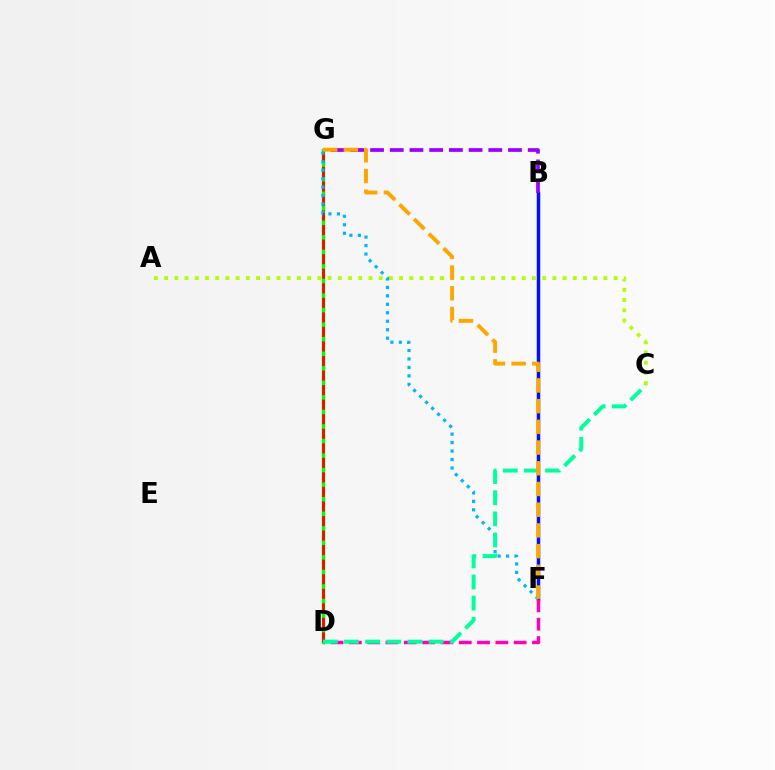{('B', 'F'): [{'color': '#0010ff', 'line_style': 'solid', 'thickness': 2.51}], ('D', 'G'): [{'color': '#08ff00', 'line_style': 'solid', 'thickness': 2.48}, {'color': '#ff0000', 'line_style': 'dashed', 'thickness': 1.98}], ('B', 'G'): [{'color': '#9b00ff', 'line_style': 'dashed', 'thickness': 2.68}], ('D', 'F'): [{'color': '#ff00bd', 'line_style': 'dashed', 'thickness': 2.49}], ('A', 'C'): [{'color': '#b3ff00', 'line_style': 'dotted', 'thickness': 2.78}], ('F', 'G'): [{'color': '#00b5ff', 'line_style': 'dotted', 'thickness': 2.3}, {'color': '#ffa500', 'line_style': 'dashed', 'thickness': 2.81}], ('C', 'D'): [{'color': '#00ff9d', 'line_style': 'dashed', 'thickness': 2.87}]}